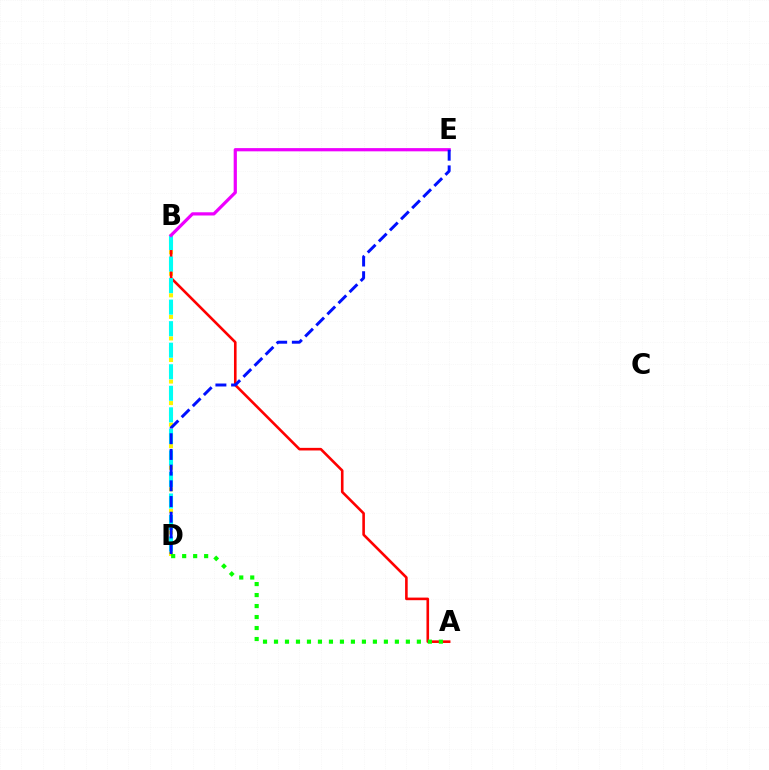{('B', 'D'): [{'color': '#fcf500', 'line_style': 'dotted', 'thickness': 2.93}, {'color': '#00fff6', 'line_style': 'dashed', 'thickness': 2.93}], ('A', 'B'): [{'color': '#ff0000', 'line_style': 'solid', 'thickness': 1.88}], ('A', 'D'): [{'color': '#08ff00', 'line_style': 'dotted', 'thickness': 2.99}], ('B', 'E'): [{'color': '#ee00ff', 'line_style': 'solid', 'thickness': 2.32}], ('D', 'E'): [{'color': '#0010ff', 'line_style': 'dashed', 'thickness': 2.13}]}